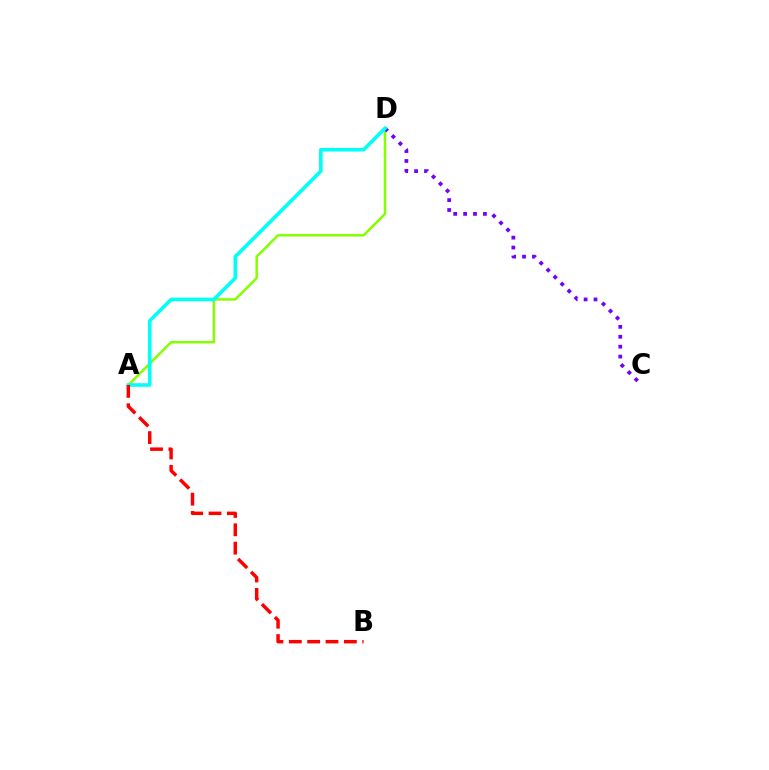{('A', 'D'): [{'color': '#84ff00', 'line_style': 'solid', 'thickness': 1.79}, {'color': '#00fff6', 'line_style': 'solid', 'thickness': 2.6}], ('C', 'D'): [{'color': '#7200ff', 'line_style': 'dotted', 'thickness': 2.69}], ('A', 'B'): [{'color': '#ff0000', 'line_style': 'dashed', 'thickness': 2.49}]}